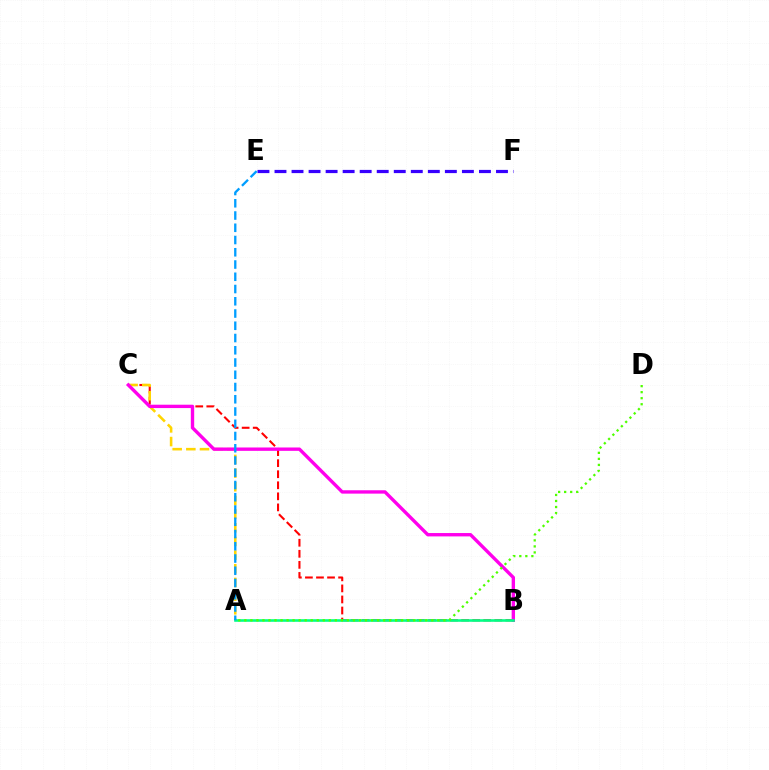{('B', 'C'): [{'color': '#ff0000', 'line_style': 'dashed', 'thickness': 1.5}, {'color': '#ff00ed', 'line_style': 'solid', 'thickness': 2.42}], ('A', 'C'): [{'color': '#ffd500', 'line_style': 'dashed', 'thickness': 1.86}], ('A', 'B'): [{'color': '#00ff86', 'line_style': 'solid', 'thickness': 1.87}], ('E', 'F'): [{'color': '#3700ff', 'line_style': 'dashed', 'thickness': 2.31}], ('A', 'D'): [{'color': '#4fff00', 'line_style': 'dotted', 'thickness': 1.64}], ('A', 'E'): [{'color': '#009eff', 'line_style': 'dashed', 'thickness': 1.66}]}